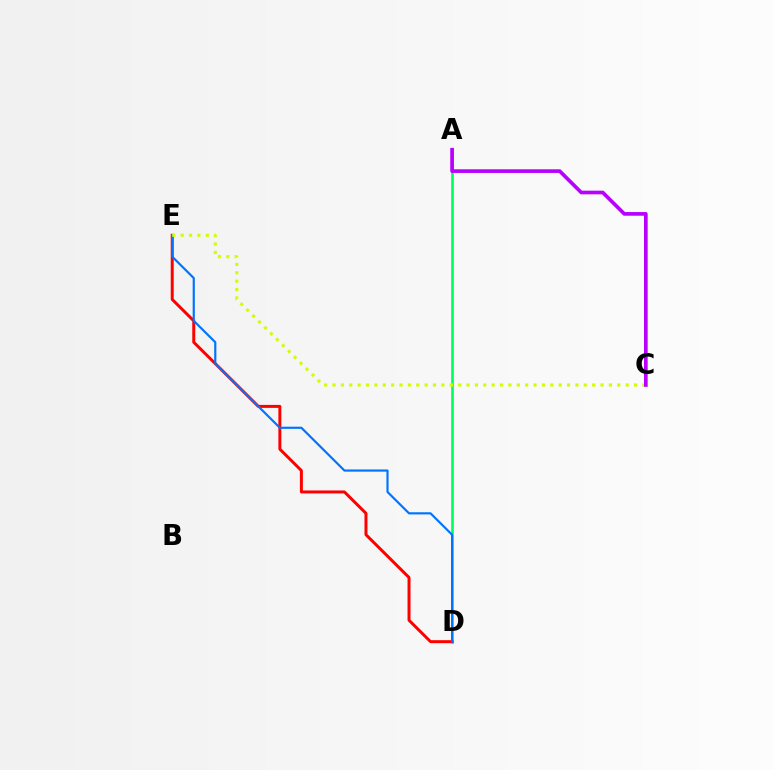{('A', 'D'): [{'color': '#00ff5c', 'line_style': 'solid', 'thickness': 1.91}], ('D', 'E'): [{'color': '#ff0000', 'line_style': 'solid', 'thickness': 2.14}, {'color': '#0074ff', 'line_style': 'solid', 'thickness': 1.56}], ('C', 'E'): [{'color': '#d1ff00', 'line_style': 'dotted', 'thickness': 2.28}], ('A', 'C'): [{'color': '#b900ff', 'line_style': 'solid', 'thickness': 2.64}]}